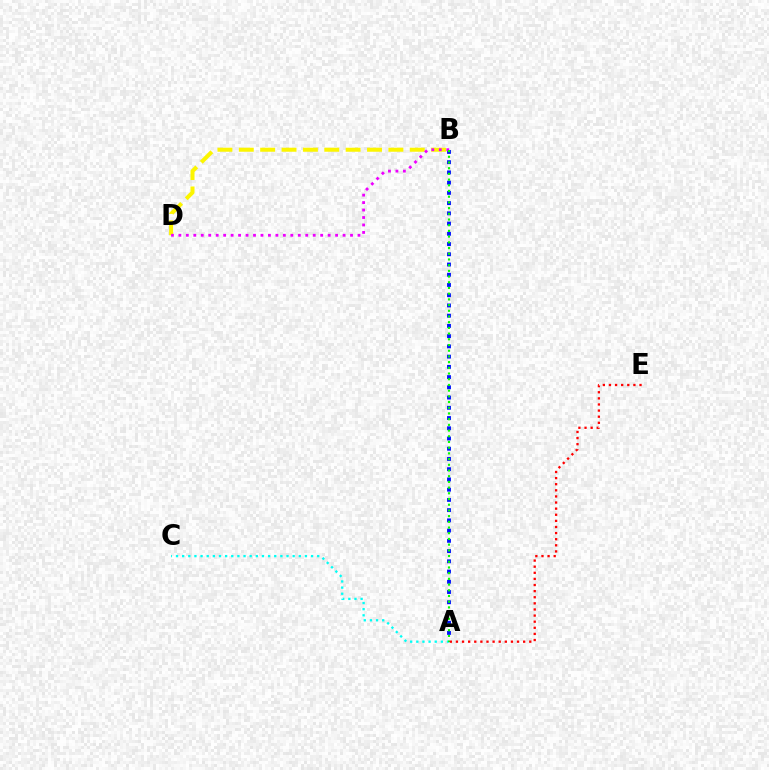{('A', 'B'): [{'color': '#0010ff', 'line_style': 'dotted', 'thickness': 2.78}, {'color': '#08ff00', 'line_style': 'dotted', 'thickness': 1.55}], ('A', 'C'): [{'color': '#00fff6', 'line_style': 'dotted', 'thickness': 1.67}], ('B', 'D'): [{'color': '#fcf500', 'line_style': 'dashed', 'thickness': 2.9}, {'color': '#ee00ff', 'line_style': 'dotted', 'thickness': 2.03}], ('A', 'E'): [{'color': '#ff0000', 'line_style': 'dotted', 'thickness': 1.66}]}